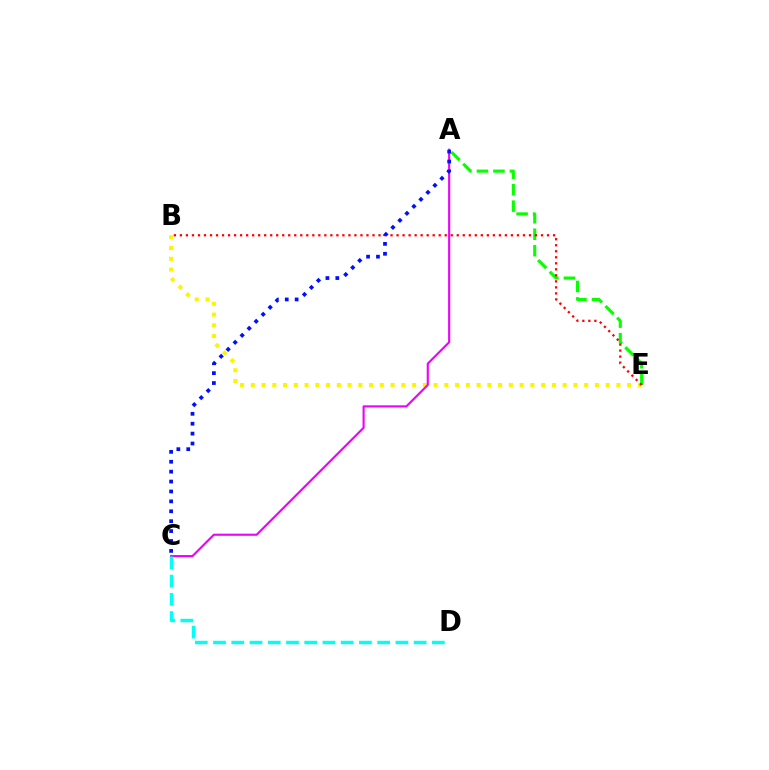{('B', 'E'): [{'color': '#fcf500', 'line_style': 'dotted', 'thickness': 2.92}, {'color': '#ff0000', 'line_style': 'dotted', 'thickness': 1.64}], ('A', 'E'): [{'color': '#08ff00', 'line_style': 'dashed', 'thickness': 2.24}], ('A', 'C'): [{'color': '#ee00ff', 'line_style': 'solid', 'thickness': 1.53}, {'color': '#0010ff', 'line_style': 'dotted', 'thickness': 2.69}], ('C', 'D'): [{'color': '#00fff6', 'line_style': 'dashed', 'thickness': 2.48}]}